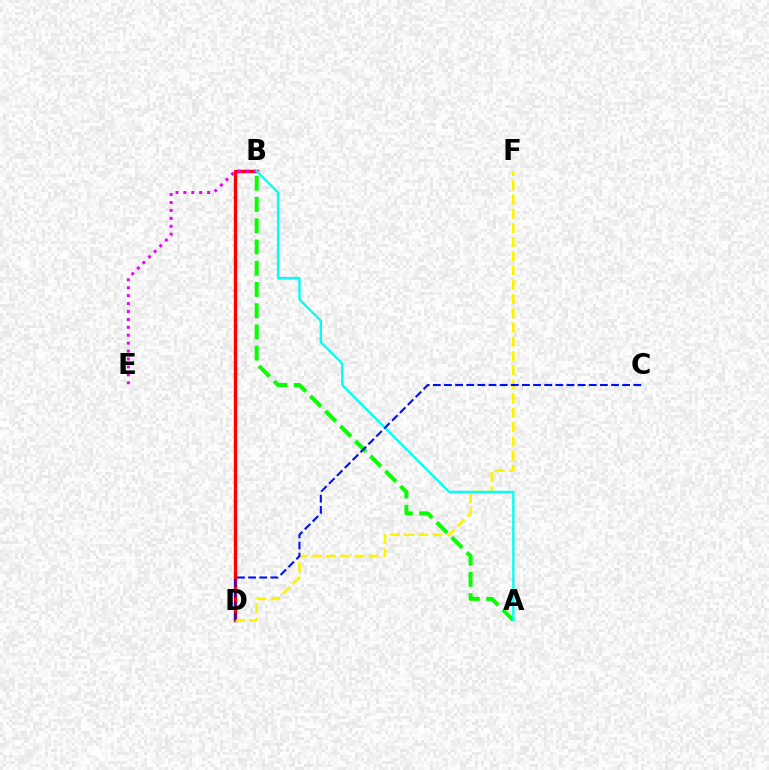{('B', 'D'): [{'color': '#ff0000', 'line_style': 'solid', 'thickness': 2.44}], ('A', 'B'): [{'color': '#08ff00', 'line_style': 'dashed', 'thickness': 2.89}, {'color': '#00fff6', 'line_style': 'solid', 'thickness': 1.67}], ('B', 'E'): [{'color': '#ee00ff', 'line_style': 'dotted', 'thickness': 2.15}], ('D', 'F'): [{'color': '#fcf500', 'line_style': 'dashed', 'thickness': 1.93}], ('C', 'D'): [{'color': '#0010ff', 'line_style': 'dashed', 'thickness': 1.51}]}